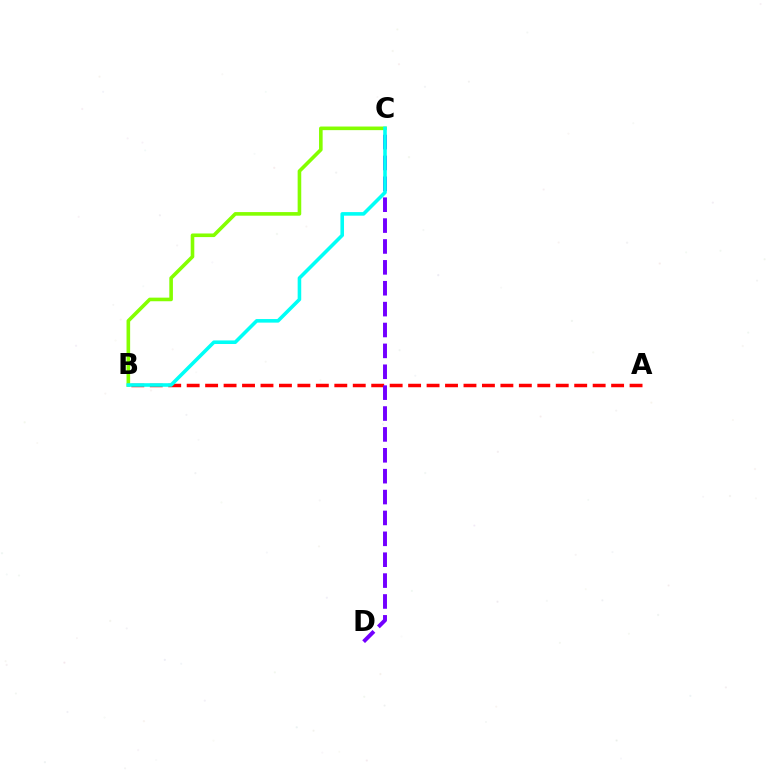{('A', 'B'): [{'color': '#ff0000', 'line_style': 'dashed', 'thickness': 2.51}], ('C', 'D'): [{'color': '#7200ff', 'line_style': 'dashed', 'thickness': 2.84}], ('B', 'C'): [{'color': '#84ff00', 'line_style': 'solid', 'thickness': 2.6}, {'color': '#00fff6', 'line_style': 'solid', 'thickness': 2.57}]}